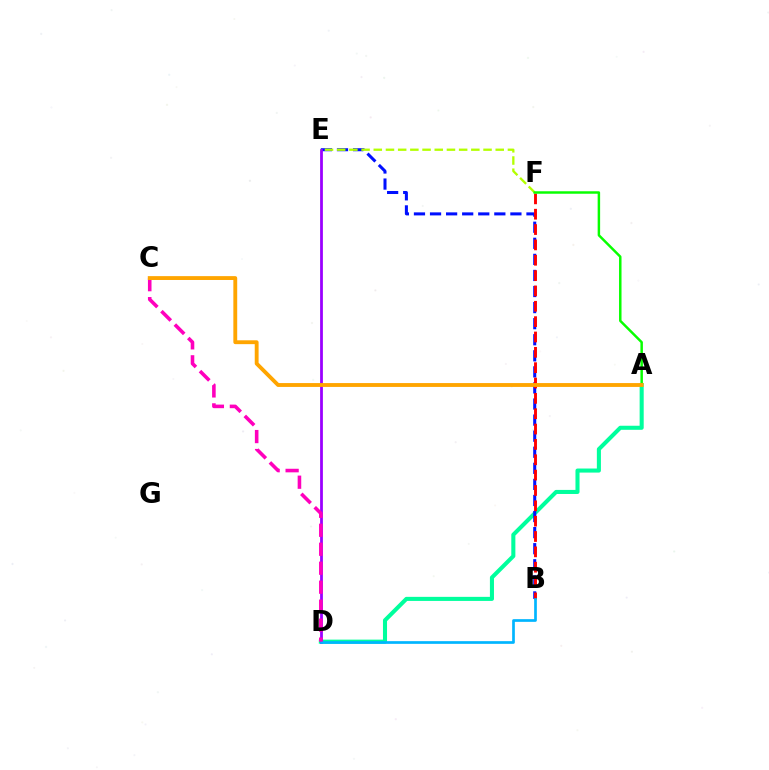{('A', 'D'): [{'color': '#00ff9d', 'line_style': 'solid', 'thickness': 2.93}], ('B', 'E'): [{'color': '#0010ff', 'line_style': 'dashed', 'thickness': 2.18}], ('D', 'E'): [{'color': '#9b00ff', 'line_style': 'solid', 'thickness': 2.0}], ('E', 'F'): [{'color': '#b3ff00', 'line_style': 'dashed', 'thickness': 1.66}], ('B', 'F'): [{'color': '#ff0000', 'line_style': 'dashed', 'thickness': 2.08}], ('B', 'D'): [{'color': '#00b5ff', 'line_style': 'solid', 'thickness': 1.94}], ('C', 'D'): [{'color': '#ff00bd', 'line_style': 'dashed', 'thickness': 2.58}], ('A', 'F'): [{'color': '#08ff00', 'line_style': 'solid', 'thickness': 1.78}], ('A', 'C'): [{'color': '#ffa500', 'line_style': 'solid', 'thickness': 2.77}]}